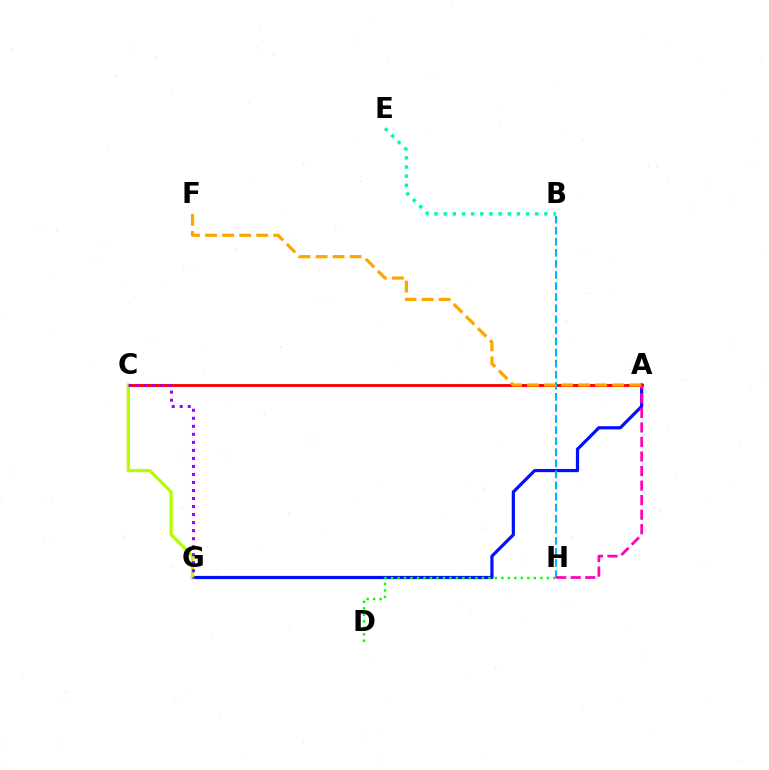{('A', 'G'): [{'color': '#0010ff', 'line_style': 'solid', 'thickness': 2.3}], ('A', 'C'): [{'color': '#ff0000', 'line_style': 'solid', 'thickness': 2.08}], ('C', 'G'): [{'color': '#b3ff00', 'line_style': 'solid', 'thickness': 2.35}, {'color': '#9b00ff', 'line_style': 'dotted', 'thickness': 2.18}], ('D', 'H'): [{'color': '#08ff00', 'line_style': 'dotted', 'thickness': 1.76}], ('B', 'E'): [{'color': '#00ff9d', 'line_style': 'dotted', 'thickness': 2.49}], ('B', 'H'): [{'color': '#00b5ff', 'line_style': 'dashed', 'thickness': 1.51}], ('A', 'H'): [{'color': '#ff00bd', 'line_style': 'dashed', 'thickness': 1.97}], ('A', 'F'): [{'color': '#ffa500', 'line_style': 'dashed', 'thickness': 2.31}]}